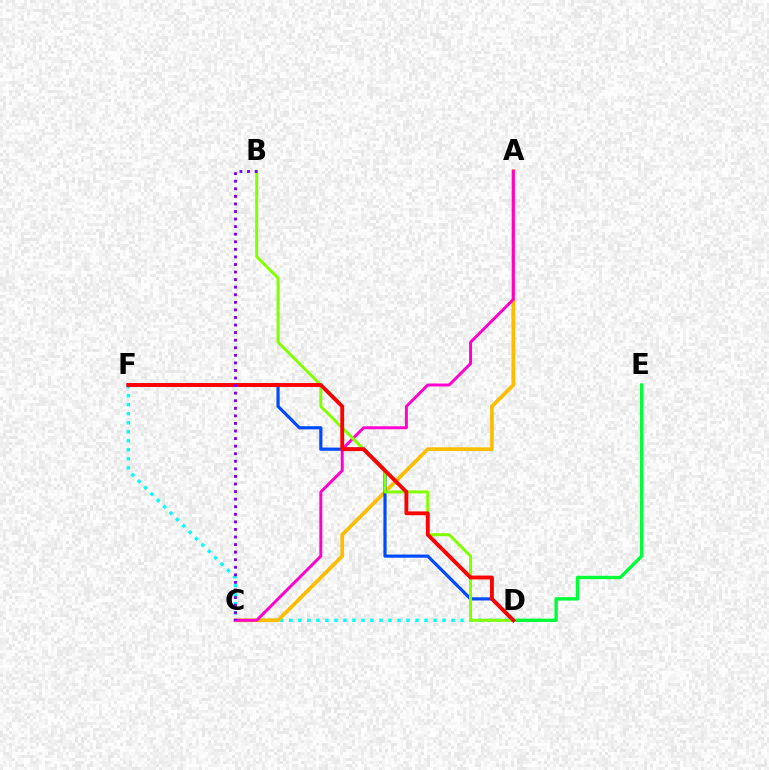{('D', 'F'): [{'color': '#00fff6', 'line_style': 'dotted', 'thickness': 2.45}, {'color': '#004bff', 'line_style': 'solid', 'thickness': 2.29}, {'color': '#ff0000', 'line_style': 'solid', 'thickness': 2.78}], ('A', 'C'): [{'color': '#ffbd00', 'line_style': 'solid', 'thickness': 2.67}, {'color': '#ff00cf', 'line_style': 'solid', 'thickness': 2.12}], ('B', 'D'): [{'color': '#84ff00', 'line_style': 'solid', 'thickness': 2.15}], ('D', 'E'): [{'color': '#00ff39', 'line_style': 'solid', 'thickness': 2.44}], ('B', 'C'): [{'color': '#7200ff', 'line_style': 'dotted', 'thickness': 2.06}]}